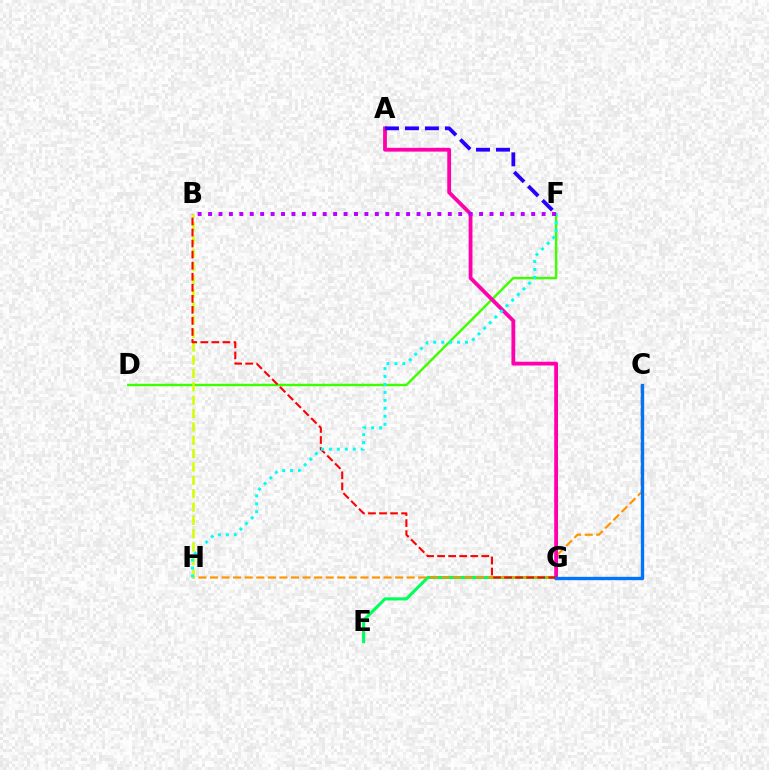{('E', 'G'): [{'color': '#00ff5c', 'line_style': 'solid', 'thickness': 2.24}], ('D', 'F'): [{'color': '#3dff00', 'line_style': 'solid', 'thickness': 1.74}], ('C', 'H'): [{'color': '#ff9400', 'line_style': 'dashed', 'thickness': 1.57}], ('A', 'G'): [{'color': '#ff00ac', 'line_style': 'solid', 'thickness': 2.74}], ('A', 'F'): [{'color': '#2500ff', 'line_style': 'dashed', 'thickness': 2.71}], ('B', 'H'): [{'color': '#d1ff00', 'line_style': 'dashed', 'thickness': 1.81}], ('B', 'G'): [{'color': '#ff0000', 'line_style': 'dashed', 'thickness': 1.5}], ('F', 'H'): [{'color': '#00fff6', 'line_style': 'dotted', 'thickness': 2.16}], ('B', 'F'): [{'color': '#b900ff', 'line_style': 'dotted', 'thickness': 2.83}], ('C', 'G'): [{'color': '#0074ff', 'line_style': 'solid', 'thickness': 2.41}]}